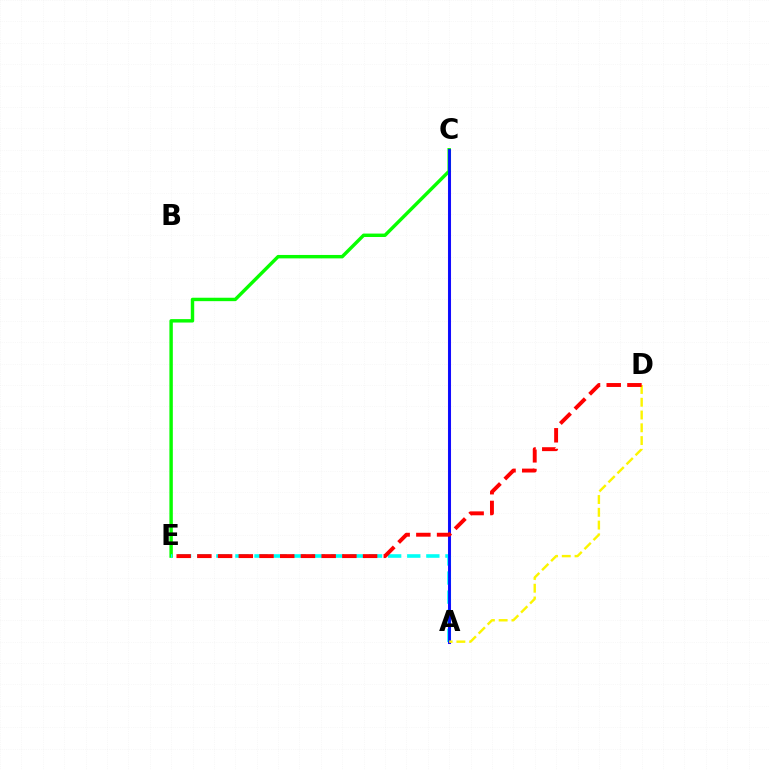{('A', 'C'): [{'color': '#ee00ff', 'line_style': 'solid', 'thickness': 2.21}, {'color': '#0010ff', 'line_style': 'solid', 'thickness': 2.03}], ('C', 'E'): [{'color': '#08ff00', 'line_style': 'solid', 'thickness': 2.46}], ('A', 'E'): [{'color': '#00fff6', 'line_style': 'dashed', 'thickness': 2.59}], ('A', 'D'): [{'color': '#fcf500', 'line_style': 'dashed', 'thickness': 1.74}], ('D', 'E'): [{'color': '#ff0000', 'line_style': 'dashed', 'thickness': 2.81}]}